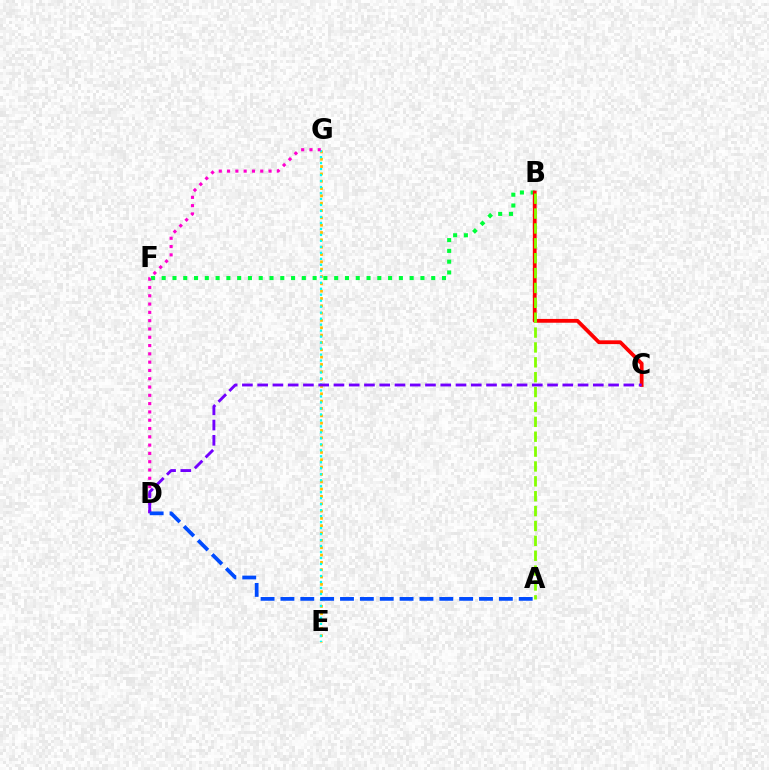{('B', 'F'): [{'color': '#00ff39', 'line_style': 'dotted', 'thickness': 2.93}], ('E', 'G'): [{'color': '#ffbd00', 'line_style': 'dotted', 'thickness': 1.99}, {'color': '#00fff6', 'line_style': 'dotted', 'thickness': 1.63}], ('B', 'C'): [{'color': '#ff0000', 'line_style': 'solid', 'thickness': 2.73}], ('D', 'G'): [{'color': '#ff00cf', 'line_style': 'dotted', 'thickness': 2.25}], ('A', 'B'): [{'color': '#84ff00', 'line_style': 'dashed', 'thickness': 2.02}], ('C', 'D'): [{'color': '#7200ff', 'line_style': 'dashed', 'thickness': 2.07}], ('A', 'D'): [{'color': '#004bff', 'line_style': 'dashed', 'thickness': 2.7}]}